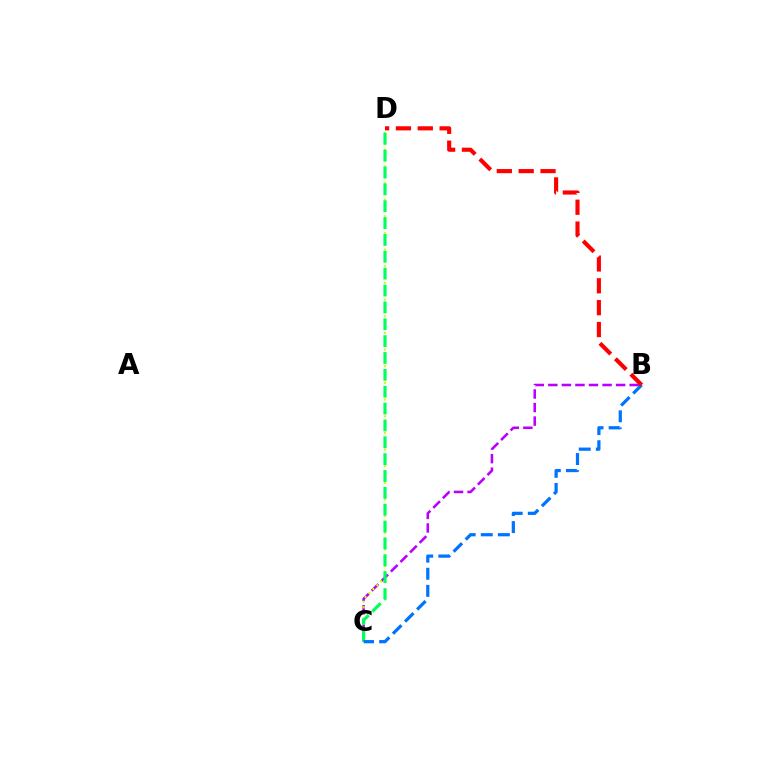{('B', 'C'): [{'color': '#b900ff', 'line_style': 'dashed', 'thickness': 1.84}, {'color': '#0074ff', 'line_style': 'dashed', 'thickness': 2.32}], ('C', 'D'): [{'color': '#d1ff00', 'line_style': 'dotted', 'thickness': 1.51}, {'color': '#00ff5c', 'line_style': 'dashed', 'thickness': 2.29}], ('B', 'D'): [{'color': '#ff0000', 'line_style': 'dashed', 'thickness': 2.97}]}